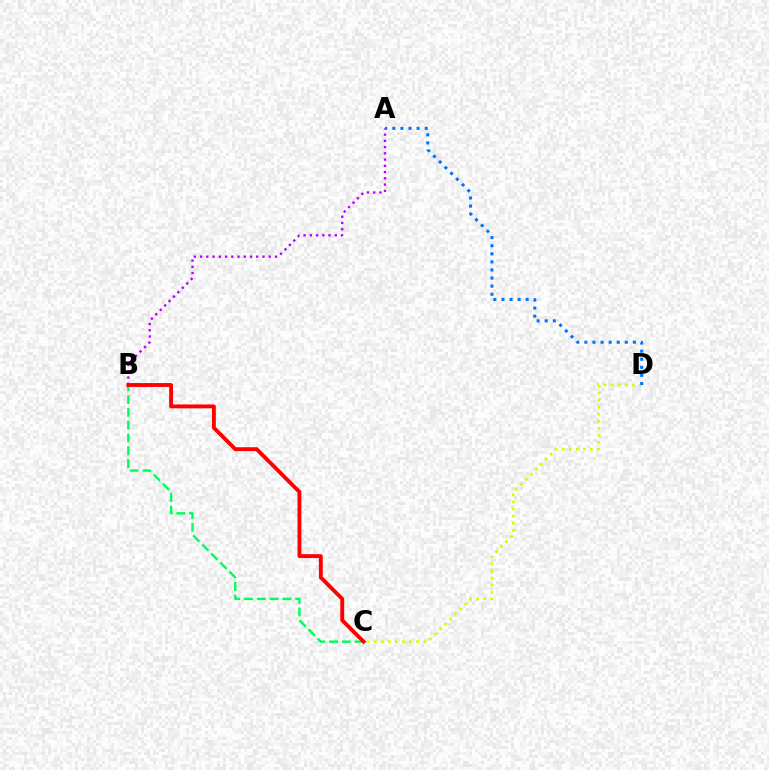{('A', 'B'): [{'color': '#b900ff', 'line_style': 'dotted', 'thickness': 1.7}], ('C', 'D'): [{'color': '#d1ff00', 'line_style': 'dotted', 'thickness': 1.92}], ('B', 'C'): [{'color': '#00ff5c', 'line_style': 'dashed', 'thickness': 1.74}, {'color': '#ff0000', 'line_style': 'solid', 'thickness': 2.79}], ('A', 'D'): [{'color': '#0074ff', 'line_style': 'dotted', 'thickness': 2.2}]}